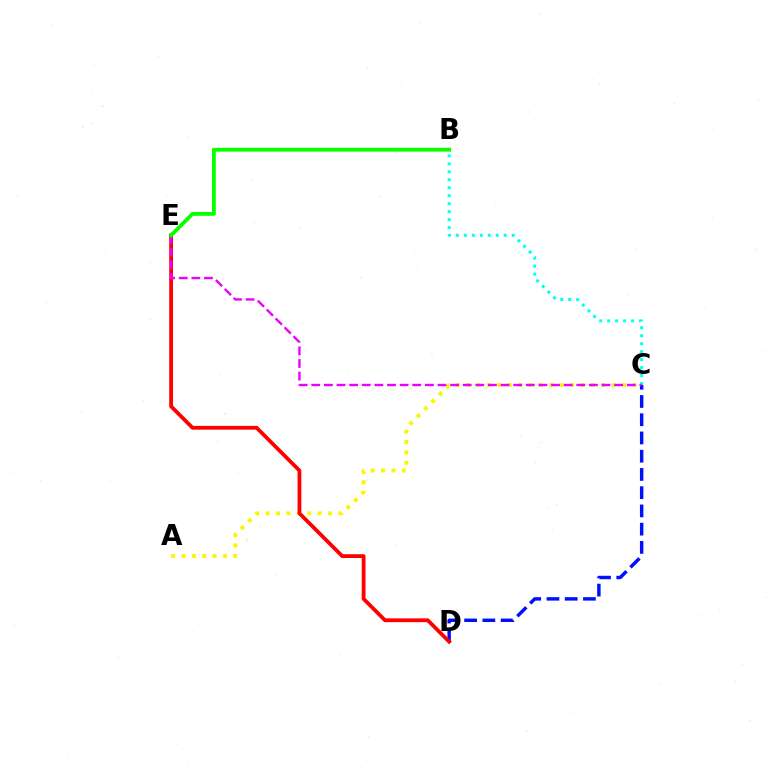{('C', 'D'): [{'color': '#0010ff', 'line_style': 'dashed', 'thickness': 2.48}], ('A', 'C'): [{'color': '#fcf500', 'line_style': 'dotted', 'thickness': 2.83}], ('D', 'E'): [{'color': '#ff0000', 'line_style': 'solid', 'thickness': 2.73}], ('B', 'C'): [{'color': '#00fff6', 'line_style': 'dotted', 'thickness': 2.17}], ('C', 'E'): [{'color': '#ee00ff', 'line_style': 'dashed', 'thickness': 1.71}], ('B', 'E'): [{'color': '#08ff00', 'line_style': 'solid', 'thickness': 2.75}]}